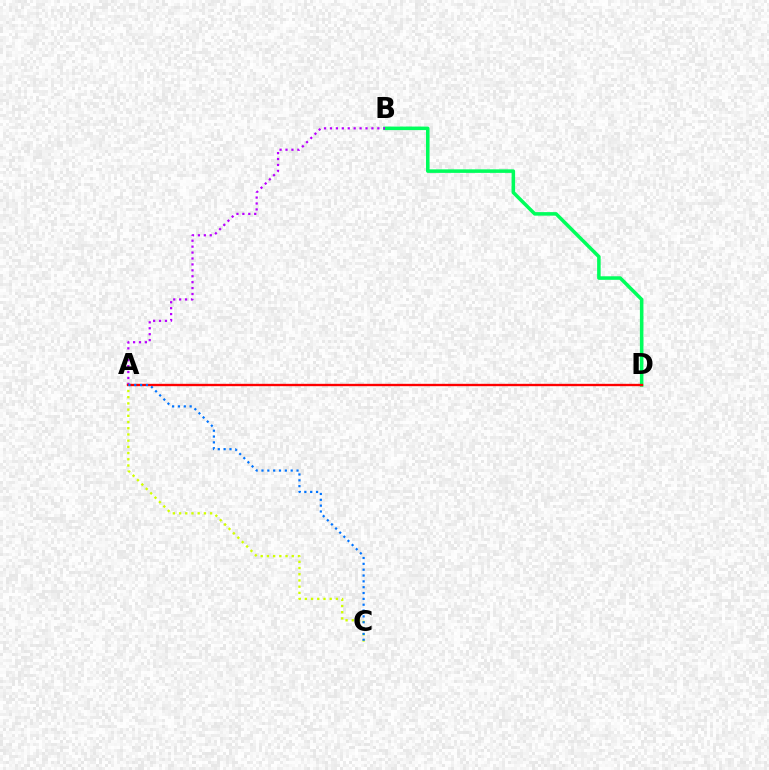{('B', 'D'): [{'color': '#00ff5c', 'line_style': 'solid', 'thickness': 2.55}], ('A', 'B'): [{'color': '#b900ff', 'line_style': 'dotted', 'thickness': 1.61}], ('A', 'C'): [{'color': '#d1ff00', 'line_style': 'dotted', 'thickness': 1.69}, {'color': '#0074ff', 'line_style': 'dotted', 'thickness': 1.59}], ('A', 'D'): [{'color': '#ff0000', 'line_style': 'solid', 'thickness': 1.69}]}